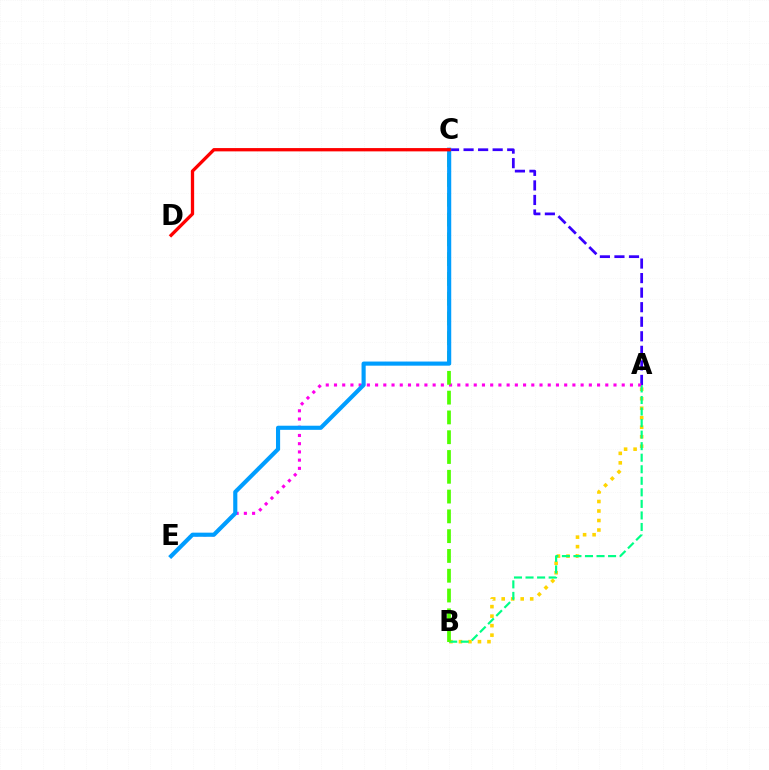{('A', 'B'): [{'color': '#ffd500', 'line_style': 'dotted', 'thickness': 2.58}, {'color': '#00ff86', 'line_style': 'dashed', 'thickness': 1.57}], ('A', 'C'): [{'color': '#3700ff', 'line_style': 'dashed', 'thickness': 1.98}], ('A', 'E'): [{'color': '#ff00ed', 'line_style': 'dotted', 'thickness': 2.23}], ('B', 'C'): [{'color': '#4fff00', 'line_style': 'dashed', 'thickness': 2.69}], ('C', 'E'): [{'color': '#009eff', 'line_style': 'solid', 'thickness': 2.97}], ('C', 'D'): [{'color': '#ff0000', 'line_style': 'solid', 'thickness': 2.37}]}